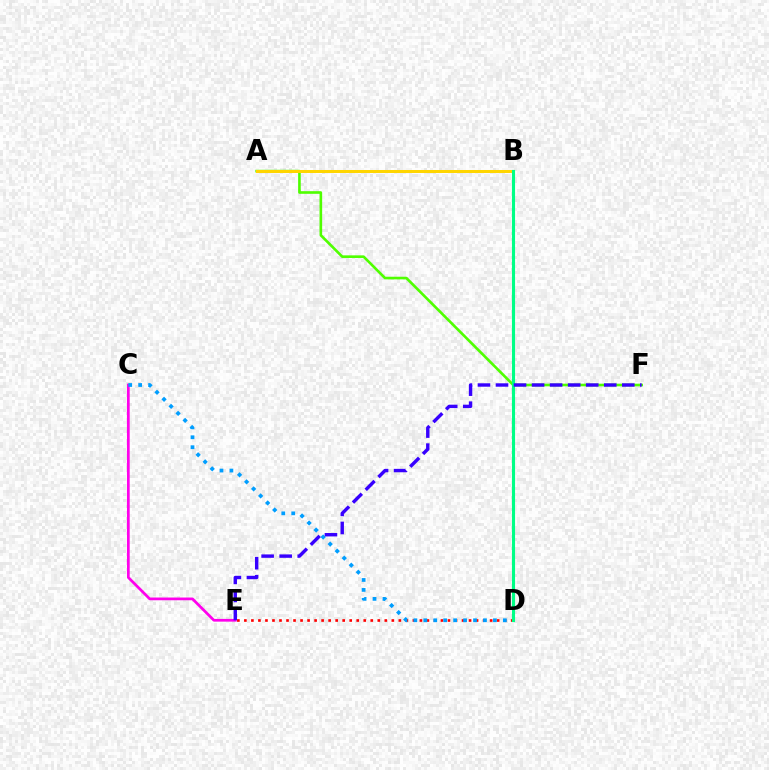{('A', 'F'): [{'color': '#4fff00', 'line_style': 'solid', 'thickness': 1.9}], ('C', 'E'): [{'color': '#ff00ed', 'line_style': 'solid', 'thickness': 1.96}], ('D', 'E'): [{'color': '#ff0000', 'line_style': 'dotted', 'thickness': 1.91}], ('A', 'B'): [{'color': '#ffd500', 'line_style': 'solid', 'thickness': 2.16}], ('C', 'D'): [{'color': '#009eff', 'line_style': 'dotted', 'thickness': 2.7}], ('B', 'D'): [{'color': '#00ff86', 'line_style': 'solid', 'thickness': 2.25}], ('E', 'F'): [{'color': '#3700ff', 'line_style': 'dashed', 'thickness': 2.45}]}